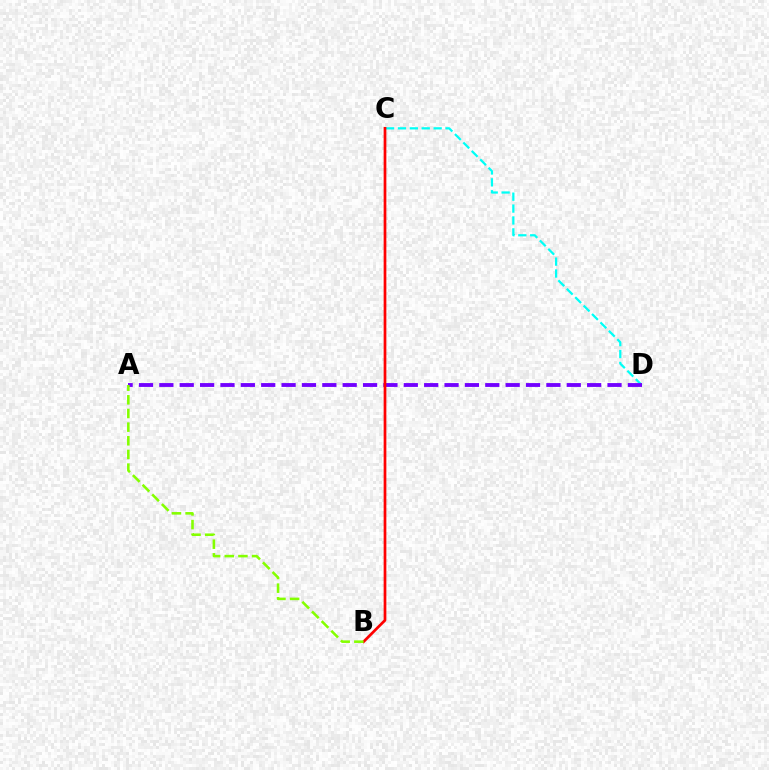{('C', 'D'): [{'color': '#00fff6', 'line_style': 'dashed', 'thickness': 1.62}], ('A', 'D'): [{'color': '#7200ff', 'line_style': 'dashed', 'thickness': 2.77}], ('B', 'C'): [{'color': '#ff0000', 'line_style': 'solid', 'thickness': 1.95}], ('A', 'B'): [{'color': '#84ff00', 'line_style': 'dashed', 'thickness': 1.86}]}